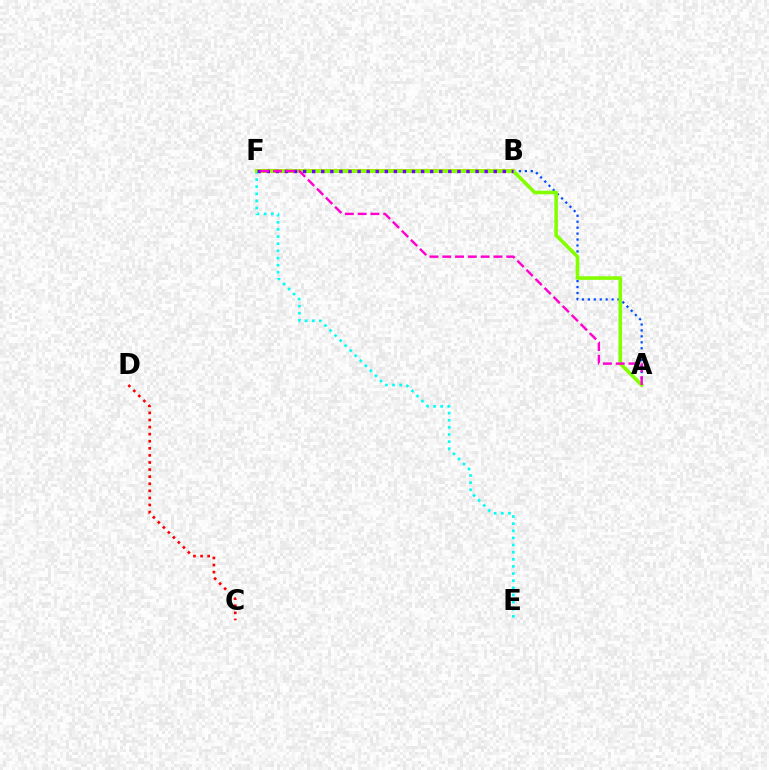{('B', 'F'): [{'color': '#00ff39', 'line_style': 'dotted', 'thickness': 2.11}, {'color': '#ffbd00', 'line_style': 'solid', 'thickness': 2.87}, {'color': '#7200ff', 'line_style': 'dotted', 'thickness': 2.47}], ('E', 'F'): [{'color': '#00fff6', 'line_style': 'dotted', 'thickness': 1.94}], ('A', 'F'): [{'color': '#004bff', 'line_style': 'dotted', 'thickness': 1.61}, {'color': '#84ff00', 'line_style': 'solid', 'thickness': 2.6}, {'color': '#ff00cf', 'line_style': 'dashed', 'thickness': 1.74}], ('C', 'D'): [{'color': '#ff0000', 'line_style': 'dotted', 'thickness': 1.92}]}